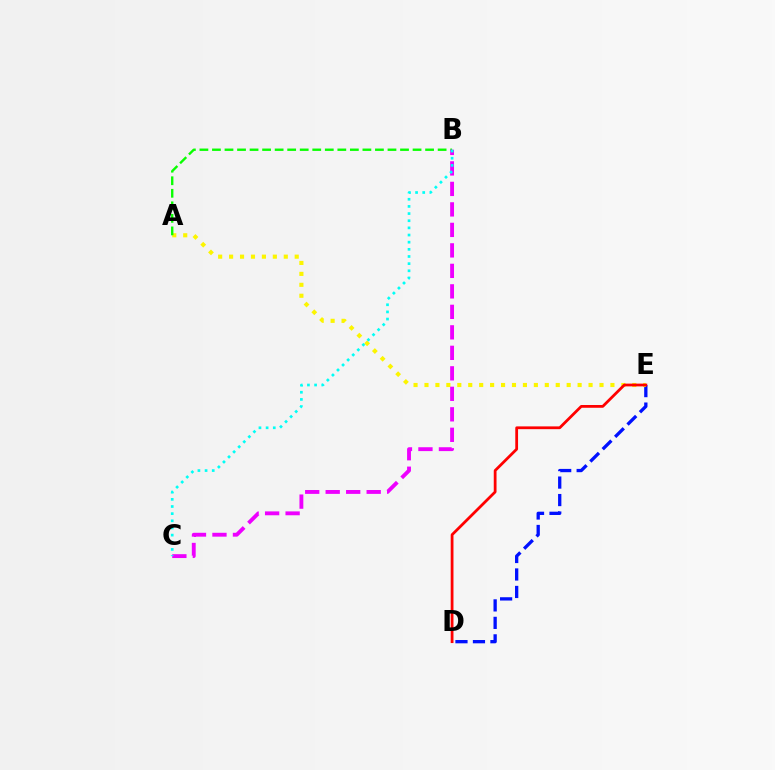{('D', 'E'): [{'color': '#0010ff', 'line_style': 'dashed', 'thickness': 2.38}, {'color': '#ff0000', 'line_style': 'solid', 'thickness': 2.0}], ('A', 'E'): [{'color': '#fcf500', 'line_style': 'dotted', 'thickness': 2.97}], ('A', 'B'): [{'color': '#08ff00', 'line_style': 'dashed', 'thickness': 1.7}], ('B', 'C'): [{'color': '#ee00ff', 'line_style': 'dashed', 'thickness': 2.78}, {'color': '#00fff6', 'line_style': 'dotted', 'thickness': 1.94}]}